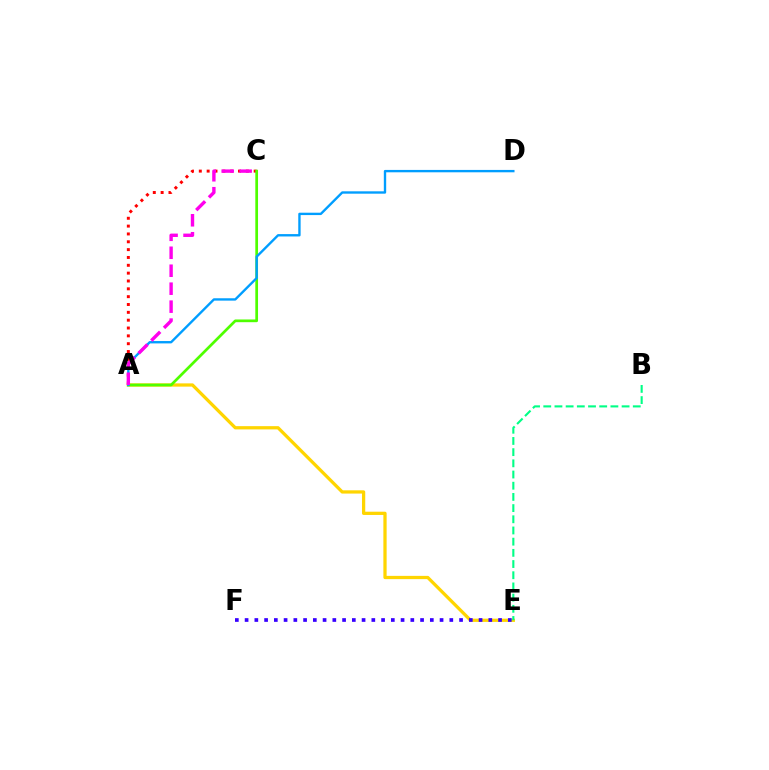{('A', 'C'): [{'color': '#ff0000', 'line_style': 'dotted', 'thickness': 2.13}, {'color': '#4fff00', 'line_style': 'solid', 'thickness': 1.96}, {'color': '#ff00ed', 'line_style': 'dashed', 'thickness': 2.44}], ('A', 'E'): [{'color': '#ffd500', 'line_style': 'solid', 'thickness': 2.35}], ('B', 'E'): [{'color': '#00ff86', 'line_style': 'dashed', 'thickness': 1.52}], ('E', 'F'): [{'color': '#3700ff', 'line_style': 'dotted', 'thickness': 2.65}], ('A', 'D'): [{'color': '#009eff', 'line_style': 'solid', 'thickness': 1.71}]}